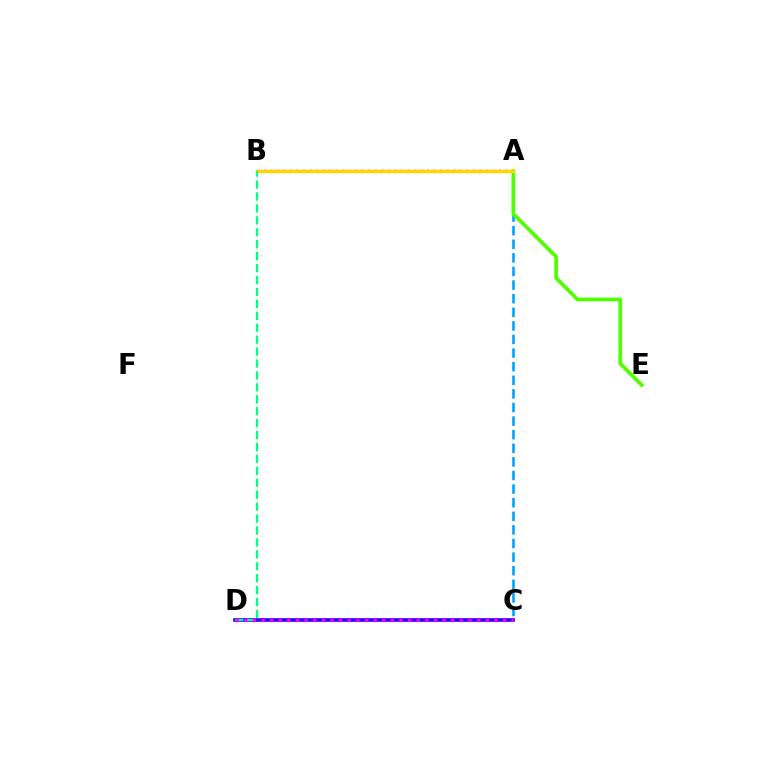{('A', 'C'): [{'color': '#009eff', 'line_style': 'dashed', 'thickness': 1.85}], ('A', 'B'): [{'color': '#ff0000', 'line_style': 'dotted', 'thickness': 1.78}, {'color': '#ffd500', 'line_style': 'solid', 'thickness': 2.46}], ('A', 'E'): [{'color': '#4fff00', 'line_style': 'solid', 'thickness': 2.67}], ('C', 'D'): [{'color': '#3700ff', 'line_style': 'solid', 'thickness': 2.66}, {'color': '#ff00ed', 'line_style': 'dotted', 'thickness': 2.34}], ('B', 'D'): [{'color': '#00ff86', 'line_style': 'dashed', 'thickness': 1.62}]}